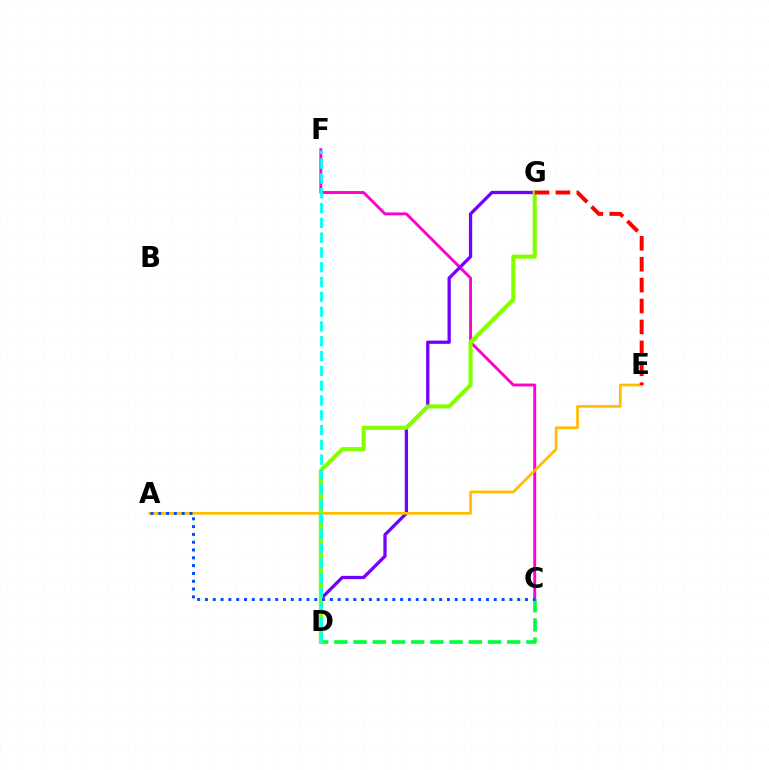{('C', 'F'): [{'color': '#ff00cf', 'line_style': 'solid', 'thickness': 2.08}], ('D', 'G'): [{'color': '#7200ff', 'line_style': 'solid', 'thickness': 2.36}, {'color': '#84ff00', 'line_style': 'solid', 'thickness': 2.96}], ('C', 'D'): [{'color': '#00ff39', 'line_style': 'dashed', 'thickness': 2.61}], ('A', 'E'): [{'color': '#ffbd00', 'line_style': 'solid', 'thickness': 1.95}], ('D', 'F'): [{'color': '#00fff6', 'line_style': 'dashed', 'thickness': 2.01}], ('E', 'G'): [{'color': '#ff0000', 'line_style': 'dashed', 'thickness': 2.84}], ('A', 'C'): [{'color': '#004bff', 'line_style': 'dotted', 'thickness': 2.12}]}